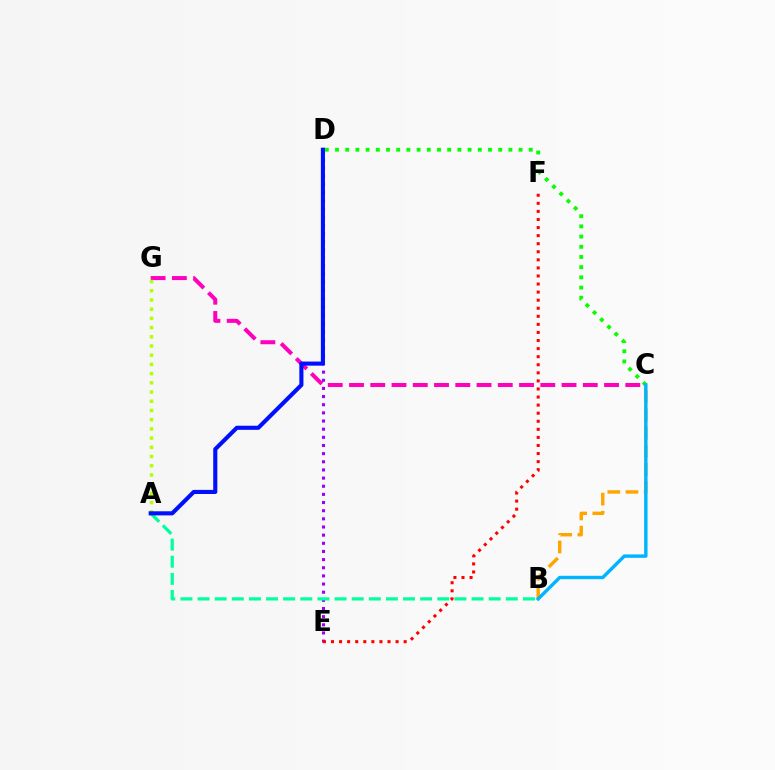{('C', 'G'): [{'color': '#ff00bd', 'line_style': 'dashed', 'thickness': 2.89}], ('C', 'D'): [{'color': '#08ff00', 'line_style': 'dotted', 'thickness': 2.77}], ('A', 'G'): [{'color': '#b3ff00', 'line_style': 'dotted', 'thickness': 2.5}], ('D', 'E'): [{'color': '#9b00ff', 'line_style': 'dotted', 'thickness': 2.21}], ('B', 'C'): [{'color': '#ffa500', 'line_style': 'dashed', 'thickness': 2.47}, {'color': '#00b5ff', 'line_style': 'solid', 'thickness': 2.46}], ('E', 'F'): [{'color': '#ff0000', 'line_style': 'dotted', 'thickness': 2.19}], ('A', 'B'): [{'color': '#00ff9d', 'line_style': 'dashed', 'thickness': 2.33}], ('A', 'D'): [{'color': '#0010ff', 'line_style': 'solid', 'thickness': 2.95}]}